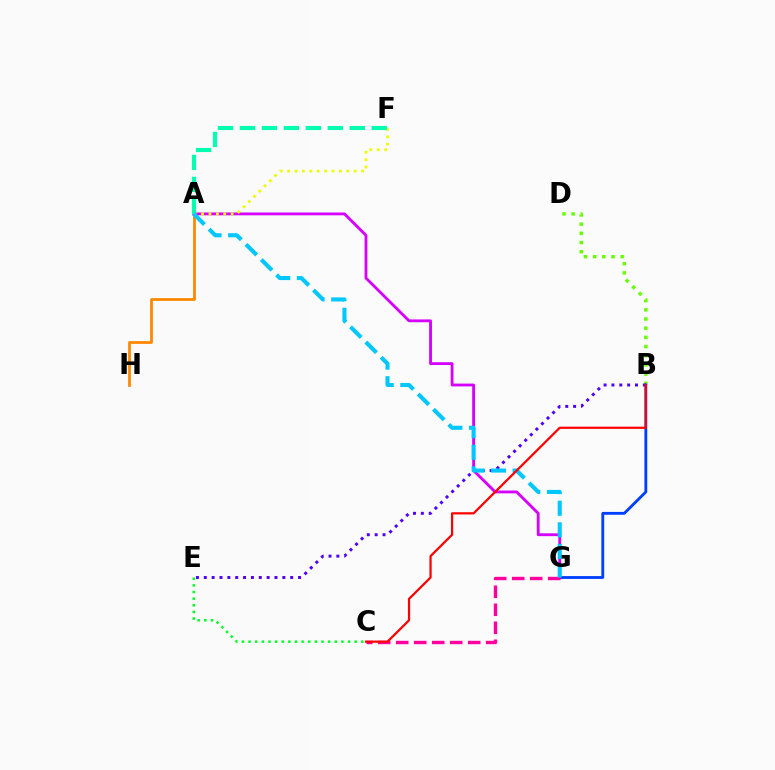{('A', 'G'): [{'color': '#d600ff', 'line_style': 'solid', 'thickness': 2.04}, {'color': '#00c7ff', 'line_style': 'dashed', 'thickness': 2.93}], ('A', 'F'): [{'color': '#eeff00', 'line_style': 'dotted', 'thickness': 2.01}, {'color': '#00ffaf', 'line_style': 'dashed', 'thickness': 2.98}], ('A', 'H'): [{'color': '#ff8800', 'line_style': 'solid', 'thickness': 2.0}], ('B', 'D'): [{'color': '#66ff00', 'line_style': 'dotted', 'thickness': 2.49}], ('B', 'G'): [{'color': '#003fff', 'line_style': 'solid', 'thickness': 2.04}], ('B', 'E'): [{'color': '#4f00ff', 'line_style': 'dotted', 'thickness': 2.13}], ('C', 'G'): [{'color': '#ff00a0', 'line_style': 'dashed', 'thickness': 2.45}], ('C', 'E'): [{'color': '#00ff27', 'line_style': 'dotted', 'thickness': 1.8}], ('B', 'C'): [{'color': '#ff0000', 'line_style': 'solid', 'thickness': 1.6}]}